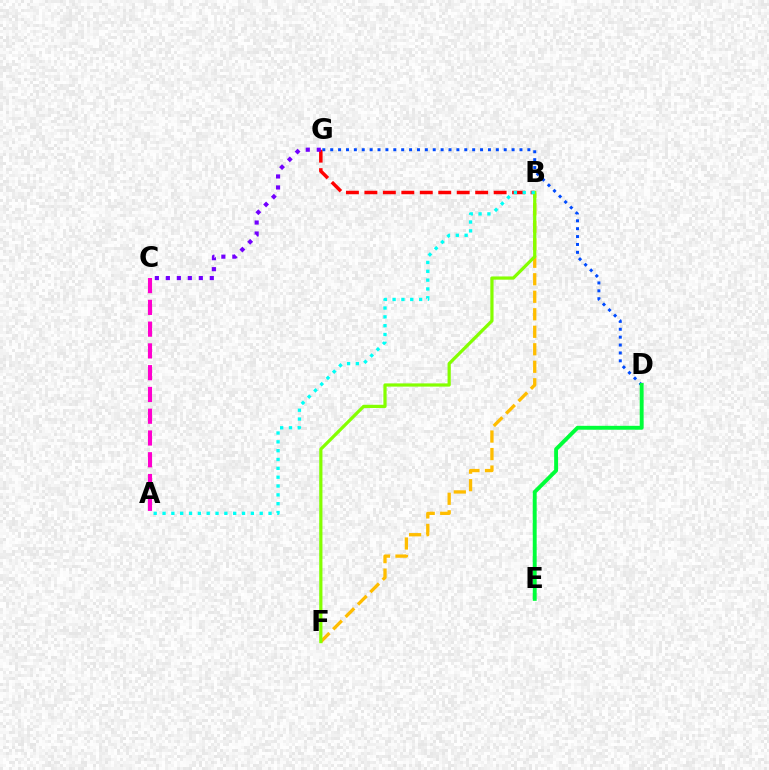{('B', 'F'): [{'color': '#ffbd00', 'line_style': 'dashed', 'thickness': 2.38}, {'color': '#84ff00', 'line_style': 'solid', 'thickness': 2.32}], ('B', 'G'): [{'color': '#ff0000', 'line_style': 'dashed', 'thickness': 2.51}], ('A', 'B'): [{'color': '#00fff6', 'line_style': 'dotted', 'thickness': 2.4}], ('C', 'G'): [{'color': '#7200ff', 'line_style': 'dotted', 'thickness': 2.98}], ('D', 'G'): [{'color': '#004bff', 'line_style': 'dotted', 'thickness': 2.14}], ('A', 'C'): [{'color': '#ff00cf', 'line_style': 'dashed', 'thickness': 2.96}], ('D', 'E'): [{'color': '#00ff39', 'line_style': 'solid', 'thickness': 2.81}]}